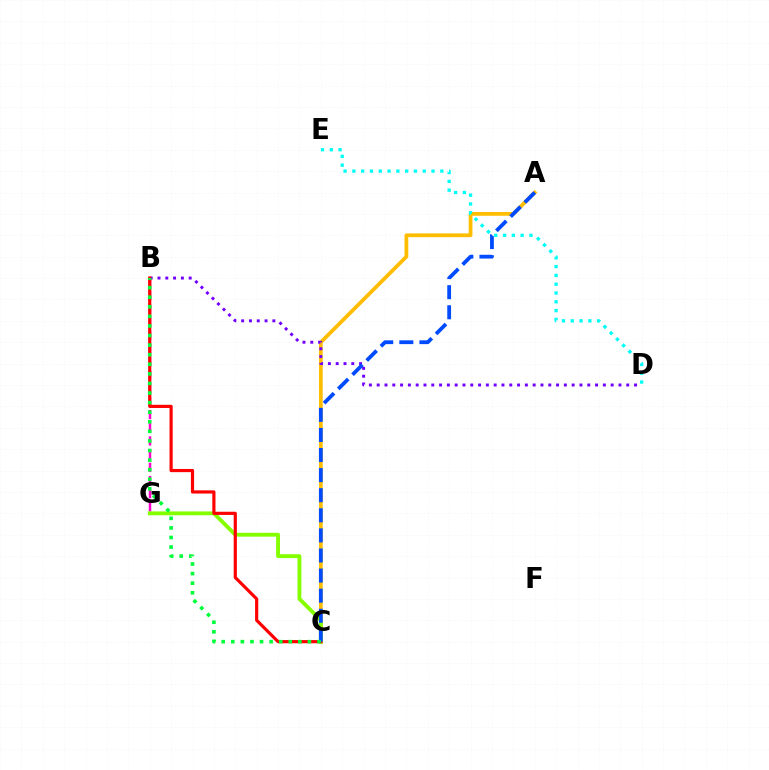{('B', 'G'): [{'color': '#ff00cf', 'line_style': 'dashed', 'thickness': 1.79}], ('A', 'C'): [{'color': '#ffbd00', 'line_style': 'solid', 'thickness': 2.7}, {'color': '#004bff', 'line_style': 'dashed', 'thickness': 2.73}], ('B', 'D'): [{'color': '#7200ff', 'line_style': 'dotted', 'thickness': 2.12}], ('C', 'G'): [{'color': '#84ff00', 'line_style': 'solid', 'thickness': 2.77}], ('B', 'C'): [{'color': '#ff0000', 'line_style': 'solid', 'thickness': 2.29}, {'color': '#00ff39', 'line_style': 'dotted', 'thickness': 2.6}], ('D', 'E'): [{'color': '#00fff6', 'line_style': 'dotted', 'thickness': 2.39}]}